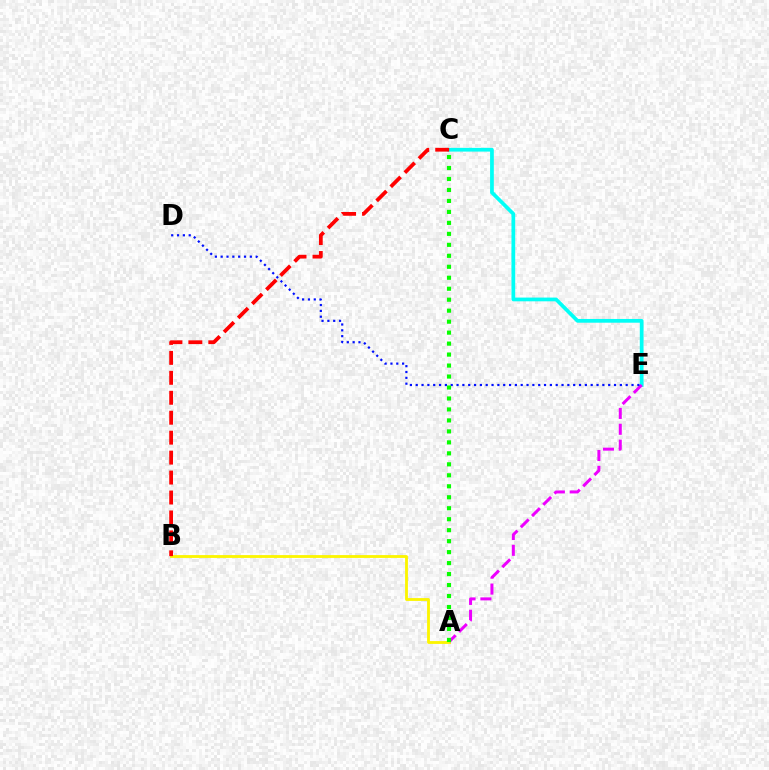{('A', 'B'): [{'color': '#fcf500', 'line_style': 'solid', 'thickness': 2.04}], ('C', 'E'): [{'color': '#00fff6', 'line_style': 'solid', 'thickness': 2.69}], ('A', 'E'): [{'color': '#ee00ff', 'line_style': 'dashed', 'thickness': 2.16}], ('B', 'C'): [{'color': '#ff0000', 'line_style': 'dashed', 'thickness': 2.71}], ('D', 'E'): [{'color': '#0010ff', 'line_style': 'dotted', 'thickness': 1.58}], ('A', 'C'): [{'color': '#08ff00', 'line_style': 'dotted', 'thickness': 2.98}]}